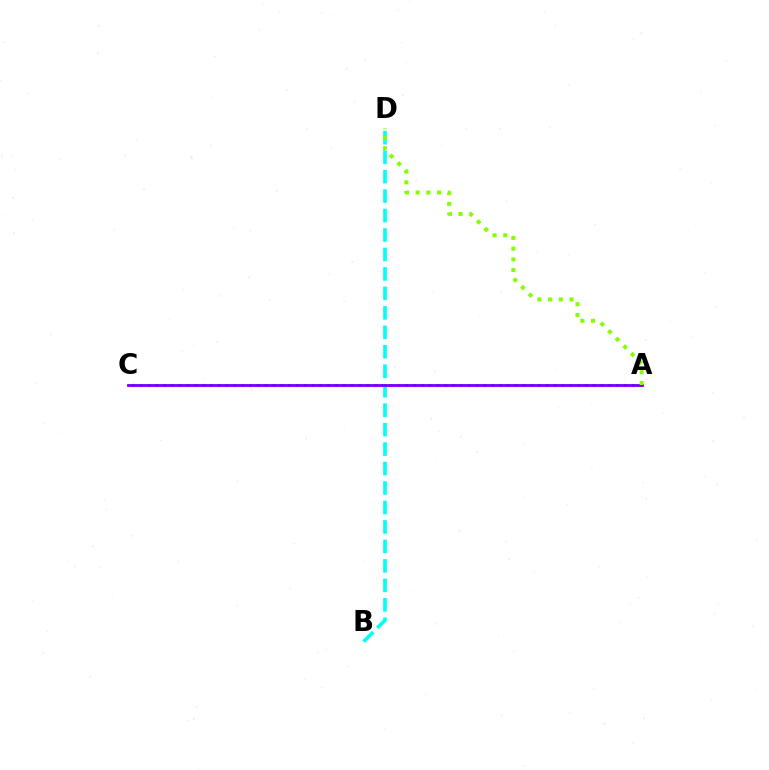{('A', 'C'): [{'color': '#ff0000', 'line_style': 'dotted', 'thickness': 2.12}, {'color': '#7200ff', 'line_style': 'solid', 'thickness': 2.03}], ('B', 'D'): [{'color': '#00fff6', 'line_style': 'dashed', 'thickness': 2.64}], ('A', 'D'): [{'color': '#84ff00', 'line_style': 'dotted', 'thickness': 2.91}]}